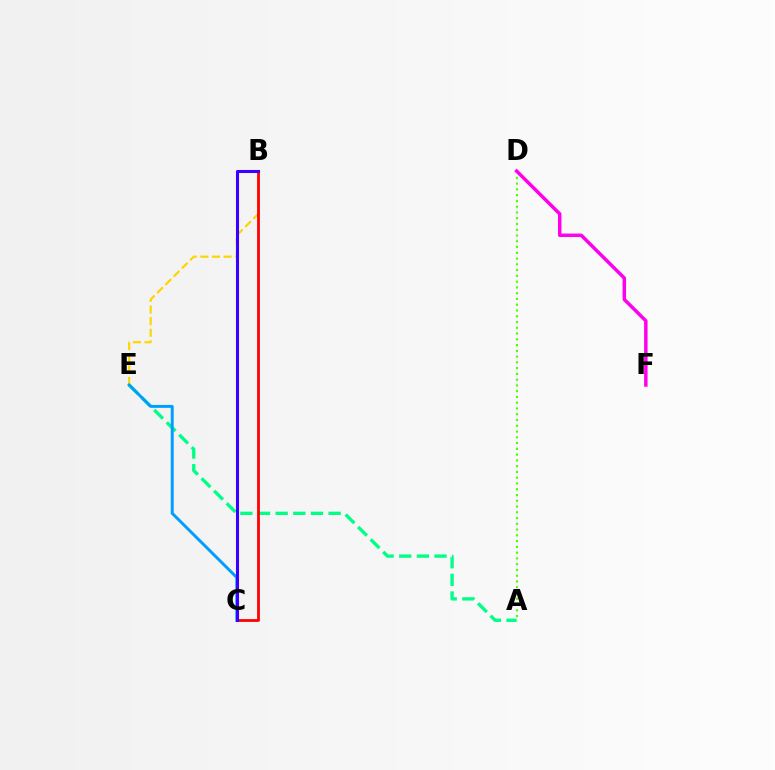{('B', 'E'): [{'color': '#ffd500', 'line_style': 'dashed', 'thickness': 1.58}], ('A', 'E'): [{'color': '#00ff86', 'line_style': 'dashed', 'thickness': 2.4}], ('C', 'E'): [{'color': '#009eff', 'line_style': 'solid', 'thickness': 2.13}], ('B', 'C'): [{'color': '#ff0000', 'line_style': 'solid', 'thickness': 2.0}, {'color': '#3700ff', 'line_style': 'solid', 'thickness': 2.21}], ('A', 'D'): [{'color': '#4fff00', 'line_style': 'dotted', 'thickness': 1.57}], ('D', 'F'): [{'color': '#ff00ed', 'line_style': 'solid', 'thickness': 2.51}]}